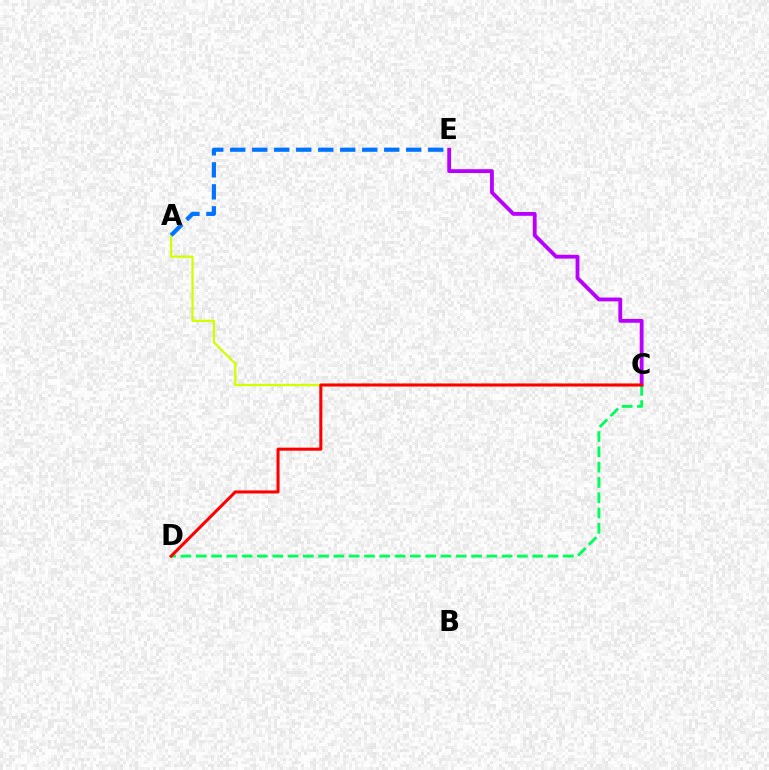{('A', 'C'): [{'color': '#d1ff00', 'line_style': 'solid', 'thickness': 1.64}], ('C', 'E'): [{'color': '#b900ff', 'line_style': 'solid', 'thickness': 2.76}], ('C', 'D'): [{'color': '#00ff5c', 'line_style': 'dashed', 'thickness': 2.08}, {'color': '#ff0000', 'line_style': 'solid', 'thickness': 2.2}], ('A', 'E'): [{'color': '#0074ff', 'line_style': 'dashed', 'thickness': 2.99}]}